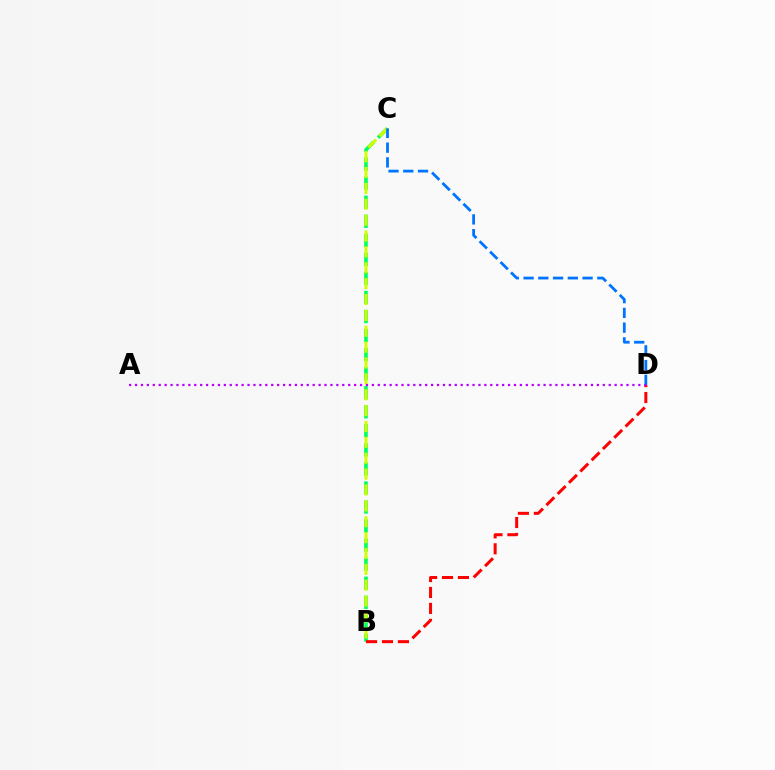{('B', 'C'): [{'color': '#00ff5c', 'line_style': 'dashed', 'thickness': 2.59}, {'color': '#d1ff00', 'line_style': 'dashed', 'thickness': 2.16}], ('B', 'D'): [{'color': '#ff0000', 'line_style': 'dashed', 'thickness': 2.17}], ('C', 'D'): [{'color': '#0074ff', 'line_style': 'dashed', 'thickness': 2.0}], ('A', 'D'): [{'color': '#b900ff', 'line_style': 'dotted', 'thickness': 1.61}]}